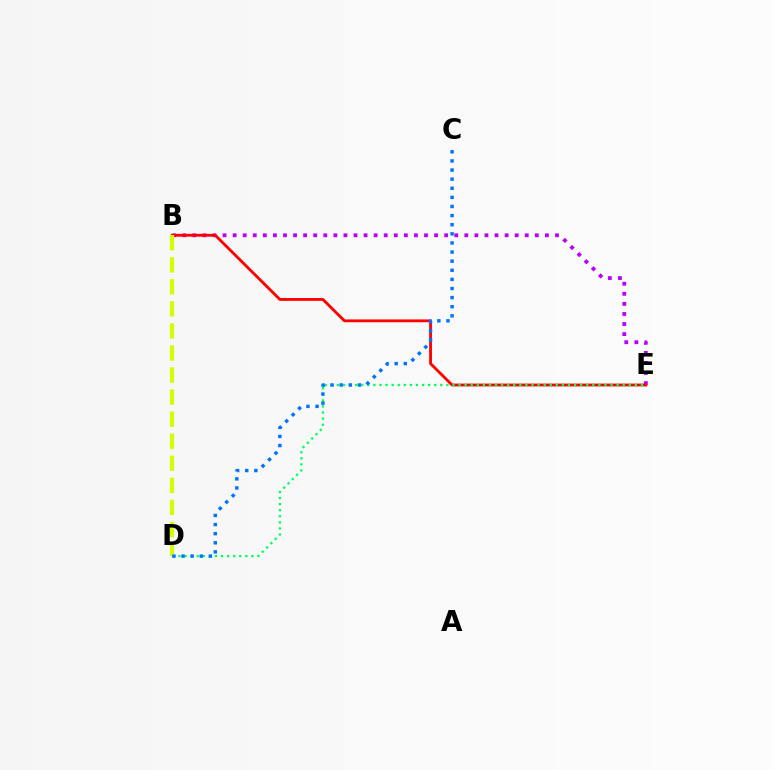{('B', 'E'): [{'color': '#b900ff', 'line_style': 'dotted', 'thickness': 2.74}, {'color': '#ff0000', 'line_style': 'solid', 'thickness': 2.03}], ('D', 'E'): [{'color': '#00ff5c', 'line_style': 'dotted', 'thickness': 1.65}], ('B', 'D'): [{'color': '#d1ff00', 'line_style': 'dashed', 'thickness': 3.0}], ('C', 'D'): [{'color': '#0074ff', 'line_style': 'dotted', 'thickness': 2.48}]}